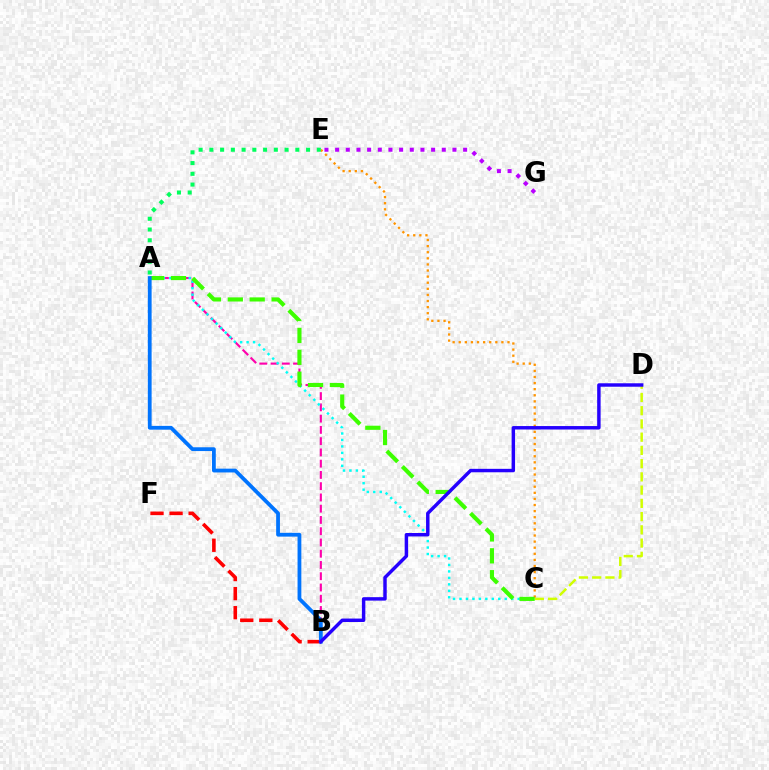{('E', 'G'): [{'color': '#b900ff', 'line_style': 'dotted', 'thickness': 2.9}], ('C', 'D'): [{'color': '#d1ff00', 'line_style': 'dashed', 'thickness': 1.8}], ('C', 'E'): [{'color': '#ff9400', 'line_style': 'dotted', 'thickness': 1.66}], ('A', 'B'): [{'color': '#ff00ac', 'line_style': 'dashed', 'thickness': 1.53}, {'color': '#0074ff', 'line_style': 'solid', 'thickness': 2.73}], ('A', 'C'): [{'color': '#00fff6', 'line_style': 'dotted', 'thickness': 1.76}, {'color': '#3dff00', 'line_style': 'dashed', 'thickness': 2.97}], ('B', 'F'): [{'color': '#ff0000', 'line_style': 'dashed', 'thickness': 2.59}], ('A', 'E'): [{'color': '#00ff5c', 'line_style': 'dotted', 'thickness': 2.92}], ('B', 'D'): [{'color': '#2500ff', 'line_style': 'solid', 'thickness': 2.48}]}